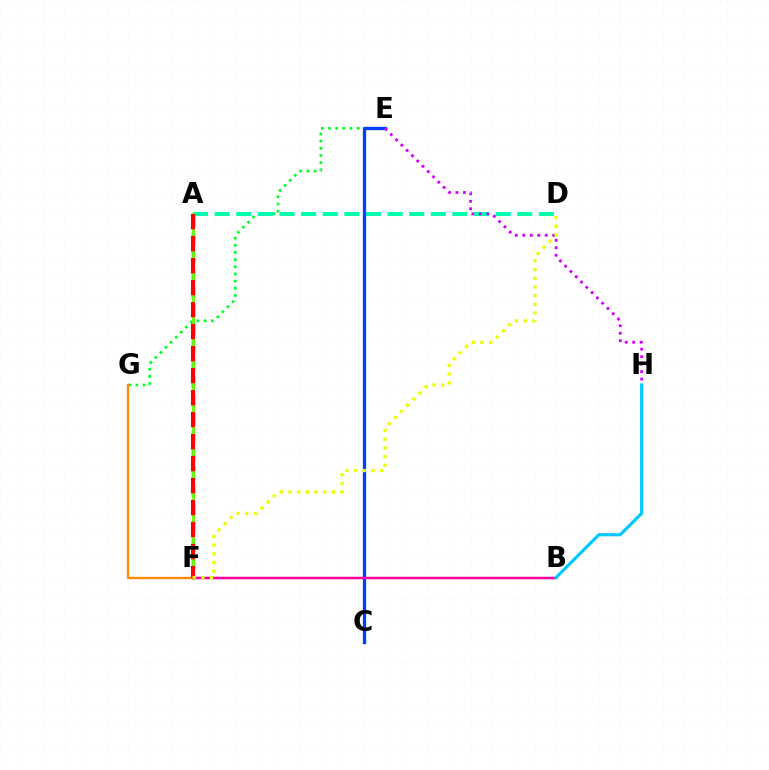{('E', 'G'): [{'color': '#00ff27', 'line_style': 'dotted', 'thickness': 1.95}], ('A', 'F'): [{'color': '#4f00ff', 'line_style': 'dashed', 'thickness': 2.45}, {'color': '#66ff00', 'line_style': 'solid', 'thickness': 2.04}, {'color': '#ff0000', 'line_style': 'dashed', 'thickness': 2.99}], ('A', 'D'): [{'color': '#00ffaf', 'line_style': 'dashed', 'thickness': 2.94}], ('C', 'E'): [{'color': '#003fff', 'line_style': 'solid', 'thickness': 2.37}], ('F', 'G'): [{'color': '#ff8800', 'line_style': 'solid', 'thickness': 1.67}], ('B', 'F'): [{'color': '#ff00a0', 'line_style': 'solid', 'thickness': 1.8}], ('E', 'H'): [{'color': '#d600ff', 'line_style': 'dotted', 'thickness': 2.03}], ('B', 'H'): [{'color': '#00c7ff', 'line_style': 'solid', 'thickness': 2.27}], ('D', 'F'): [{'color': '#eeff00', 'line_style': 'dotted', 'thickness': 2.36}]}